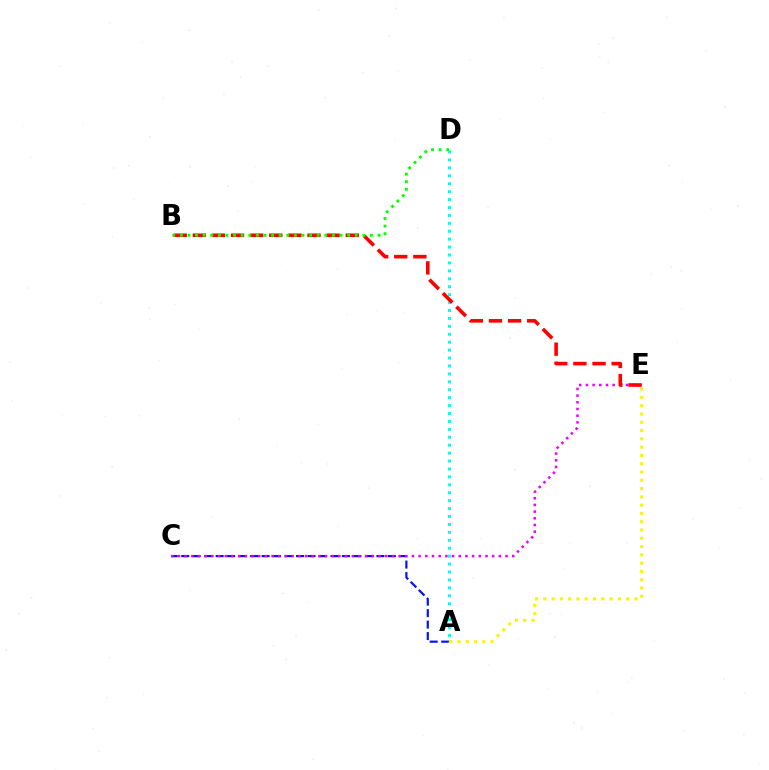{('A', 'C'): [{'color': '#0010ff', 'line_style': 'dashed', 'thickness': 1.56}], ('A', 'D'): [{'color': '#00fff6', 'line_style': 'dotted', 'thickness': 2.15}], ('A', 'E'): [{'color': '#fcf500', 'line_style': 'dotted', 'thickness': 2.25}], ('C', 'E'): [{'color': '#ee00ff', 'line_style': 'dotted', 'thickness': 1.82}], ('B', 'E'): [{'color': '#ff0000', 'line_style': 'dashed', 'thickness': 2.6}], ('B', 'D'): [{'color': '#08ff00', 'line_style': 'dotted', 'thickness': 2.07}]}